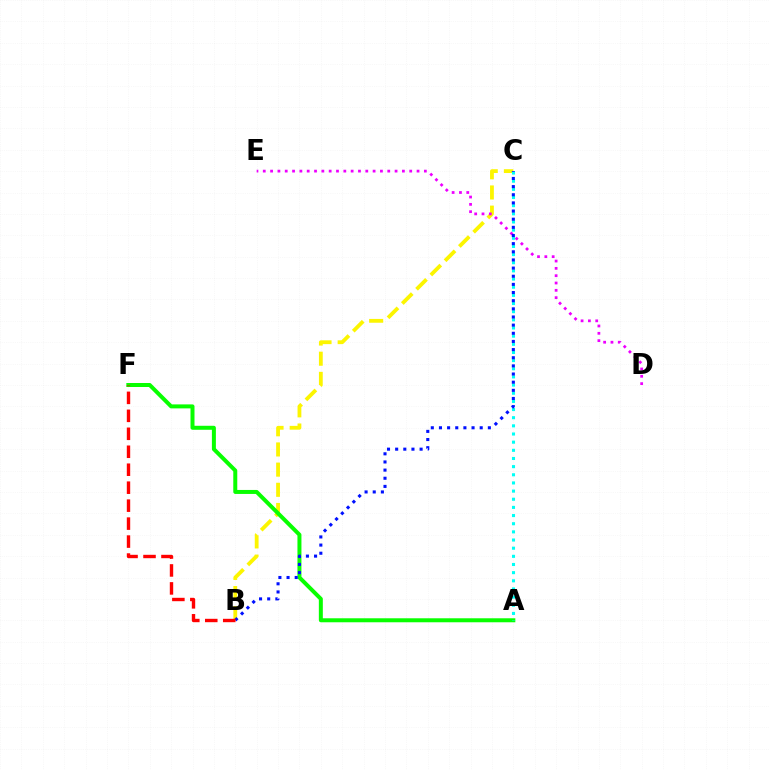{('B', 'C'): [{'color': '#fcf500', 'line_style': 'dashed', 'thickness': 2.74}, {'color': '#0010ff', 'line_style': 'dotted', 'thickness': 2.21}], ('D', 'E'): [{'color': '#ee00ff', 'line_style': 'dotted', 'thickness': 1.99}], ('A', 'F'): [{'color': '#08ff00', 'line_style': 'solid', 'thickness': 2.87}], ('A', 'C'): [{'color': '#00fff6', 'line_style': 'dotted', 'thickness': 2.22}], ('B', 'F'): [{'color': '#ff0000', 'line_style': 'dashed', 'thickness': 2.44}]}